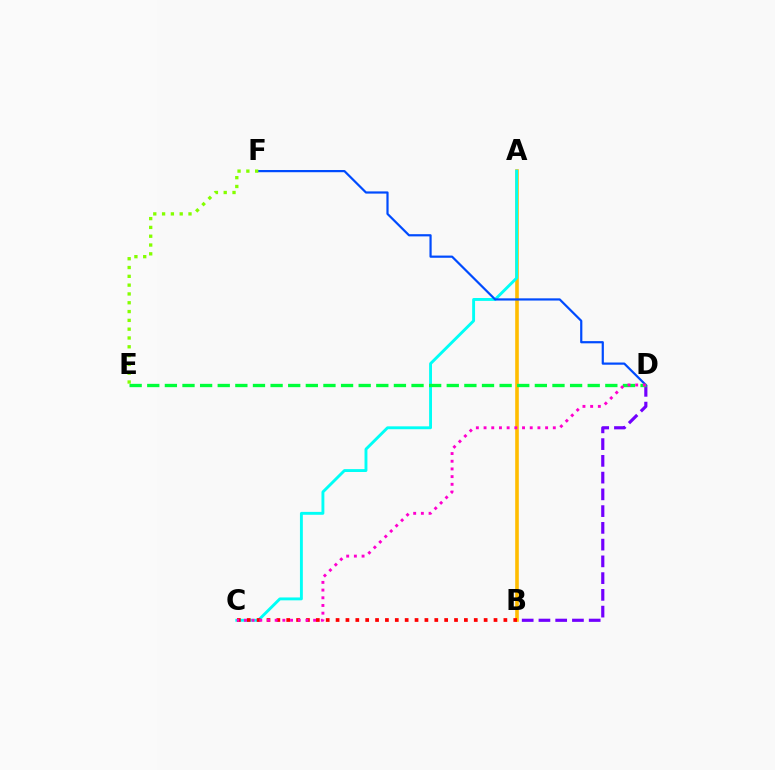{('B', 'D'): [{'color': '#7200ff', 'line_style': 'dashed', 'thickness': 2.28}], ('A', 'B'): [{'color': '#ffbd00', 'line_style': 'solid', 'thickness': 2.59}], ('A', 'C'): [{'color': '#00fff6', 'line_style': 'solid', 'thickness': 2.08}], ('D', 'F'): [{'color': '#004bff', 'line_style': 'solid', 'thickness': 1.59}], ('D', 'E'): [{'color': '#00ff39', 'line_style': 'dashed', 'thickness': 2.39}], ('E', 'F'): [{'color': '#84ff00', 'line_style': 'dotted', 'thickness': 2.39}], ('B', 'C'): [{'color': '#ff0000', 'line_style': 'dotted', 'thickness': 2.68}], ('C', 'D'): [{'color': '#ff00cf', 'line_style': 'dotted', 'thickness': 2.09}]}